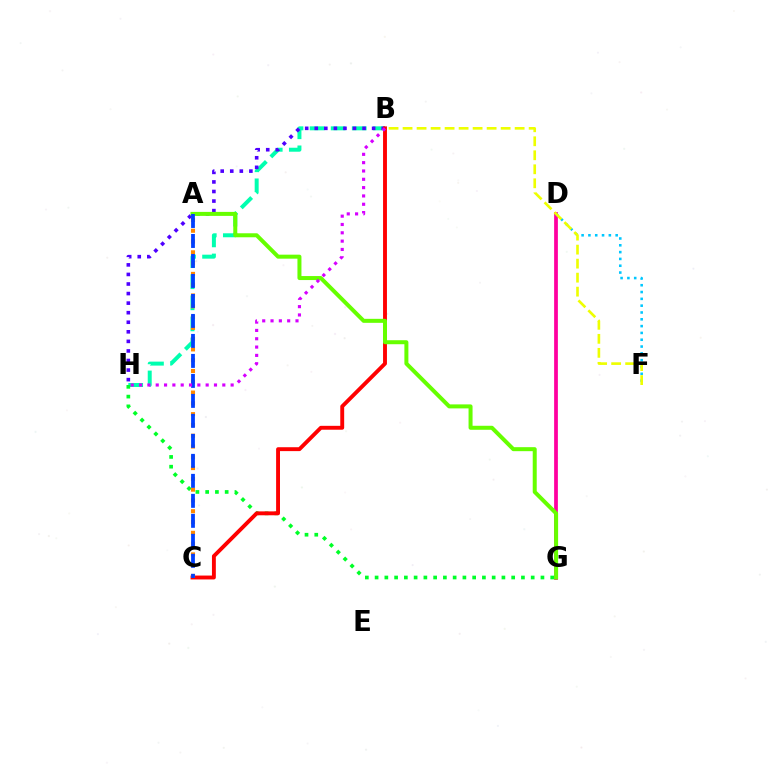{('B', 'H'): [{'color': '#00ffaf', 'line_style': 'dashed', 'thickness': 2.86}, {'color': '#4f00ff', 'line_style': 'dotted', 'thickness': 2.6}, {'color': '#d600ff', 'line_style': 'dotted', 'thickness': 2.26}], ('D', 'G'): [{'color': '#ff00a0', 'line_style': 'solid', 'thickness': 2.7}], ('D', 'F'): [{'color': '#00c7ff', 'line_style': 'dotted', 'thickness': 1.85}], ('G', 'H'): [{'color': '#00ff27', 'line_style': 'dotted', 'thickness': 2.65}], ('B', 'C'): [{'color': '#ff0000', 'line_style': 'solid', 'thickness': 2.8}], ('A', 'G'): [{'color': '#66ff00', 'line_style': 'solid', 'thickness': 2.88}], ('B', 'F'): [{'color': '#eeff00', 'line_style': 'dashed', 'thickness': 1.9}], ('A', 'C'): [{'color': '#ff8800', 'line_style': 'dotted', 'thickness': 2.93}, {'color': '#003fff', 'line_style': 'dashed', 'thickness': 2.72}]}